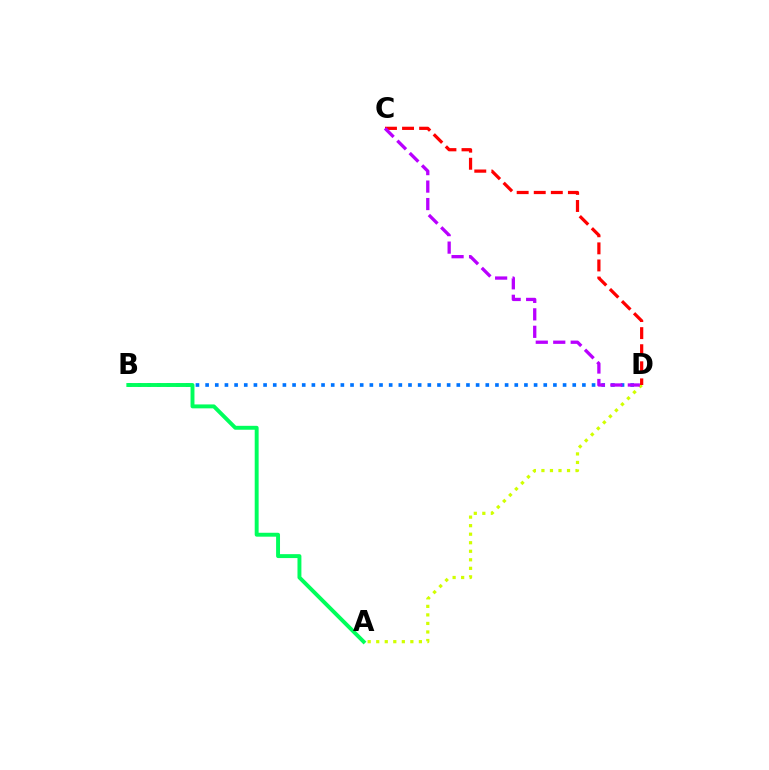{('B', 'D'): [{'color': '#0074ff', 'line_style': 'dotted', 'thickness': 2.62}], ('A', 'D'): [{'color': '#d1ff00', 'line_style': 'dotted', 'thickness': 2.32}], ('A', 'B'): [{'color': '#00ff5c', 'line_style': 'solid', 'thickness': 2.82}], ('C', 'D'): [{'color': '#ff0000', 'line_style': 'dashed', 'thickness': 2.32}, {'color': '#b900ff', 'line_style': 'dashed', 'thickness': 2.37}]}